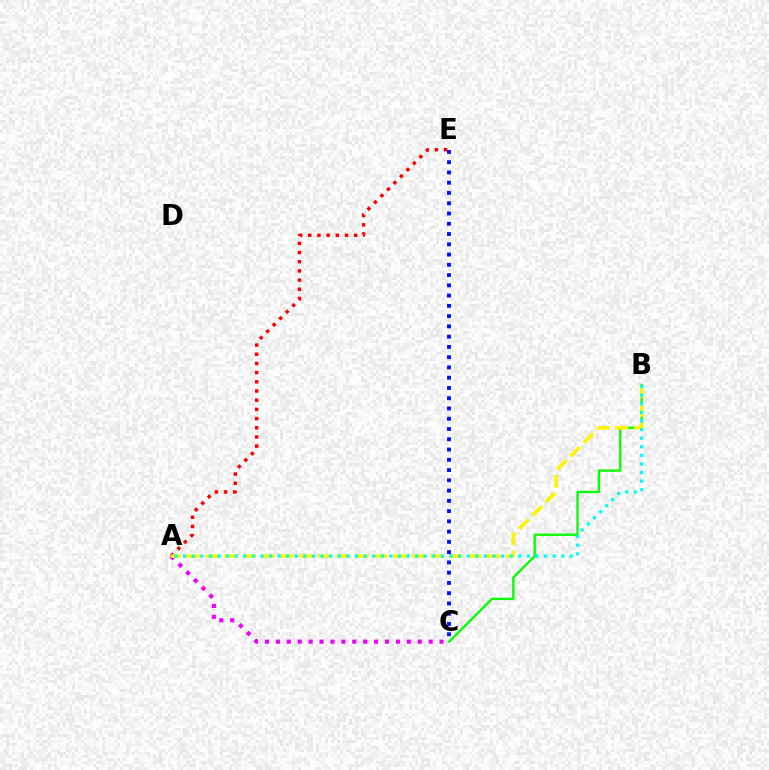{('A', 'C'): [{'color': '#ee00ff', 'line_style': 'dotted', 'thickness': 2.96}], ('A', 'E'): [{'color': '#ff0000', 'line_style': 'dotted', 'thickness': 2.5}], ('B', 'C'): [{'color': '#08ff00', 'line_style': 'solid', 'thickness': 1.69}], ('A', 'B'): [{'color': '#fcf500', 'line_style': 'dashed', 'thickness': 2.55}, {'color': '#00fff6', 'line_style': 'dotted', 'thickness': 2.33}], ('C', 'E'): [{'color': '#0010ff', 'line_style': 'dotted', 'thickness': 2.79}]}